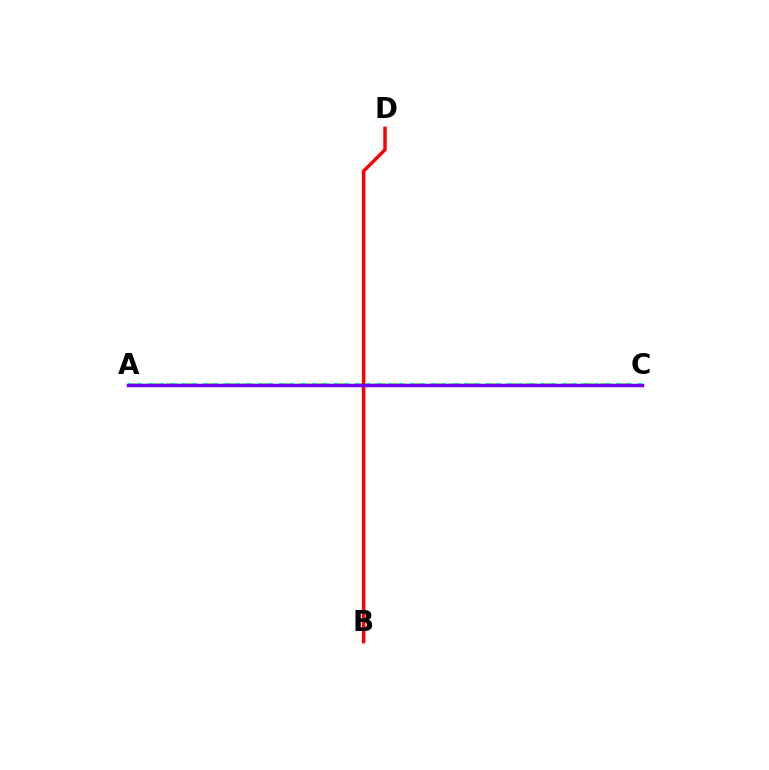{('A', 'C'): [{'color': '#84ff00', 'line_style': 'dashed', 'thickness': 2.56}, {'color': '#00fff6', 'line_style': 'dotted', 'thickness': 2.95}, {'color': '#7200ff', 'line_style': 'solid', 'thickness': 2.5}], ('B', 'D'): [{'color': '#ff0000', 'line_style': 'solid', 'thickness': 2.49}]}